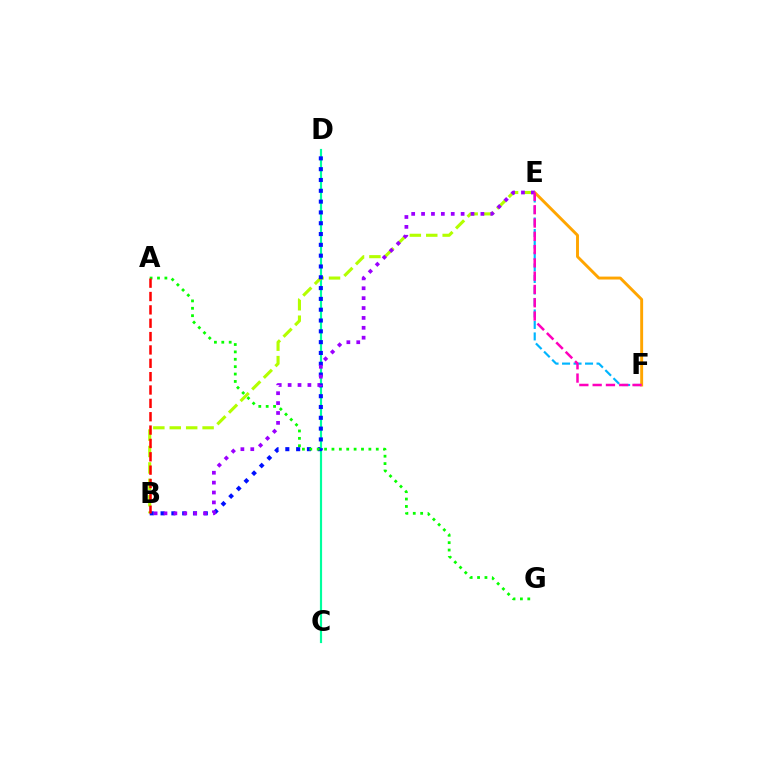{('C', 'D'): [{'color': '#00ff9d', 'line_style': 'solid', 'thickness': 1.57}], ('B', 'E'): [{'color': '#b3ff00', 'line_style': 'dashed', 'thickness': 2.23}, {'color': '#9b00ff', 'line_style': 'dotted', 'thickness': 2.69}], ('B', 'D'): [{'color': '#0010ff', 'line_style': 'dotted', 'thickness': 2.94}], ('E', 'F'): [{'color': '#00b5ff', 'line_style': 'dashed', 'thickness': 1.56}, {'color': '#ffa500', 'line_style': 'solid', 'thickness': 2.1}, {'color': '#ff00bd', 'line_style': 'dashed', 'thickness': 1.81}], ('A', 'G'): [{'color': '#08ff00', 'line_style': 'dotted', 'thickness': 2.01}], ('A', 'B'): [{'color': '#ff0000', 'line_style': 'dashed', 'thickness': 1.81}]}